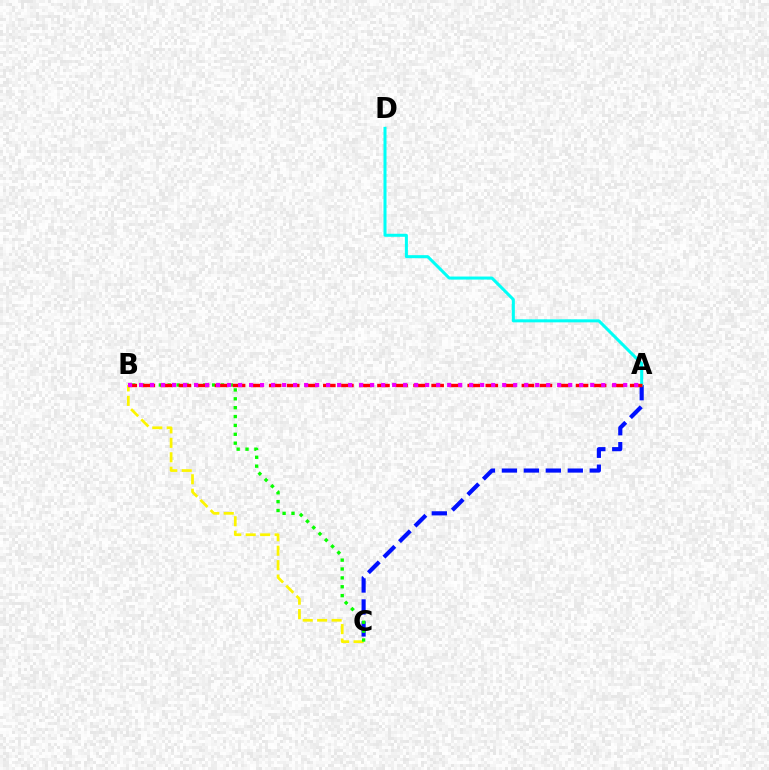{('B', 'C'): [{'color': '#fcf500', 'line_style': 'dashed', 'thickness': 1.96}, {'color': '#08ff00', 'line_style': 'dotted', 'thickness': 2.41}], ('A', 'C'): [{'color': '#0010ff', 'line_style': 'dashed', 'thickness': 2.98}], ('A', 'D'): [{'color': '#00fff6', 'line_style': 'solid', 'thickness': 2.17}], ('A', 'B'): [{'color': '#ff0000', 'line_style': 'dashed', 'thickness': 2.45}, {'color': '#ee00ff', 'line_style': 'dotted', 'thickness': 2.99}]}